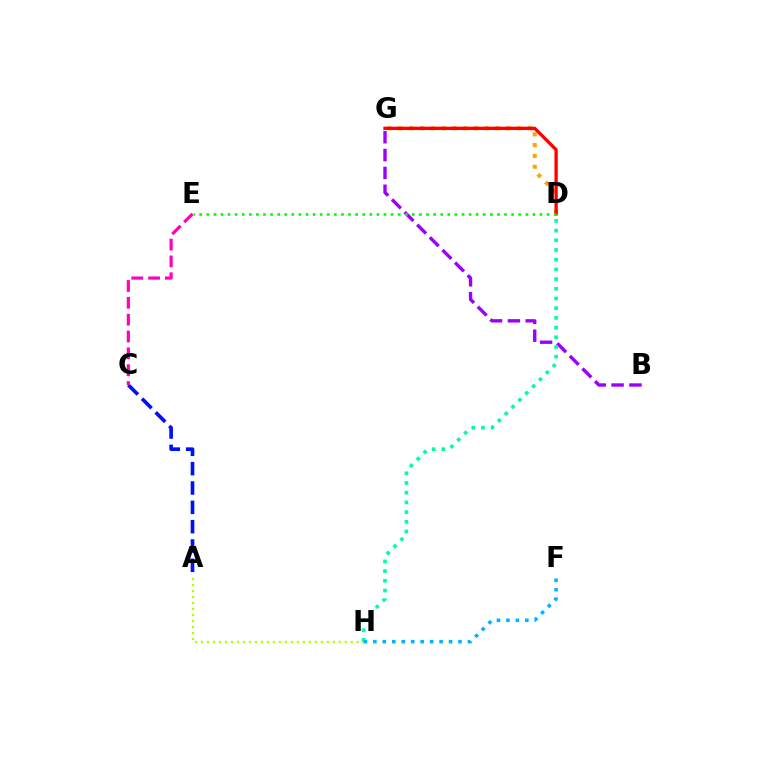{('A', 'C'): [{'color': '#0010ff', 'line_style': 'dashed', 'thickness': 2.63}], ('A', 'H'): [{'color': '#b3ff00', 'line_style': 'dotted', 'thickness': 1.63}], ('C', 'E'): [{'color': '#ff00bd', 'line_style': 'dashed', 'thickness': 2.29}], ('B', 'G'): [{'color': '#9b00ff', 'line_style': 'dashed', 'thickness': 2.42}], ('D', 'H'): [{'color': '#00ff9d', 'line_style': 'dotted', 'thickness': 2.64}], ('D', 'G'): [{'color': '#ffa500', 'line_style': 'dotted', 'thickness': 2.93}, {'color': '#ff0000', 'line_style': 'solid', 'thickness': 2.39}], ('F', 'H'): [{'color': '#00b5ff', 'line_style': 'dotted', 'thickness': 2.57}], ('D', 'E'): [{'color': '#08ff00', 'line_style': 'dotted', 'thickness': 1.93}]}